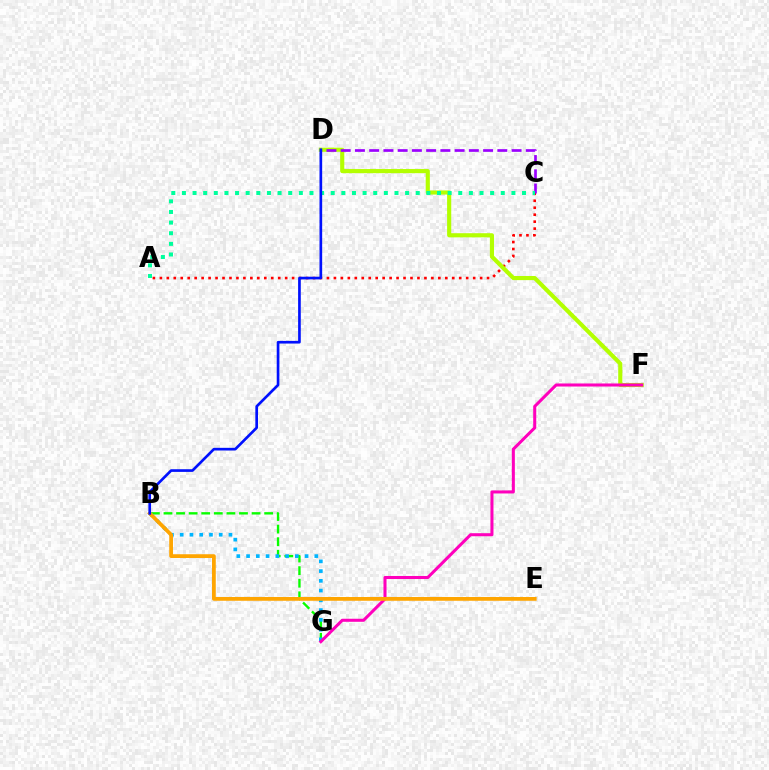{('A', 'C'): [{'color': '#ff0000', 'line_style': 'dotted', 'thickness': 1.89}, {'color': '#00ff9d', 'line_style': 'dotted', 'thickness': 2.89}], ('B', 'G'): [{'color': '#08ff00', 'line_style': 'dashed', 'thickness': 1.71}, {'color': '#00b5ff', 'line_style': 'dotted', 'thickness': 2.65}], ('D', 'F'): [{'color': '#b3ff00', 'line_style': 'solid', 'thickness': 2.97}], ('C', 'D'): [{'color': '#9b00ff', 'line_style': 'dashed', 'thickness': 1.93}], ('F', 'G'): [{'color': '#ff00bd', 'line_style': 'solid', 'thickness': 2.19}], ('B', 'E'): [{'color': '#ffa500', 'line_style': 'solid', 'thickness': 2.7}], ('B', 'D'): [{'color': '#0010ff', 'line_style': 'solid', 'thickness': 1.92}]}